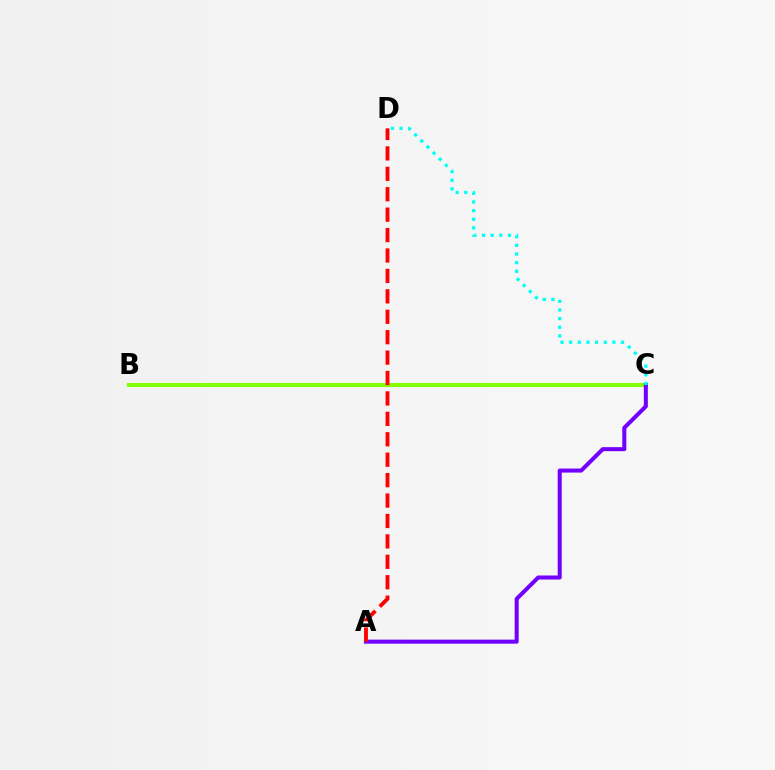{('B', 'C'): [{'color': '#84ff00', 'line_style': 'solid', 'thickness': 2.91}], ('A', 'C'): [{'color': '#7200ff', 'line_style': 'solid', 'thickness': 2.9}], ('A', 'D'): [{'color': '#ff0000', 'line_style': 'dashed', 'thickness': 2.77}], ('C', 'D'): [{'color': '#00fff6', 'line_style': 'dotted', 'thickness': 2.35}]}